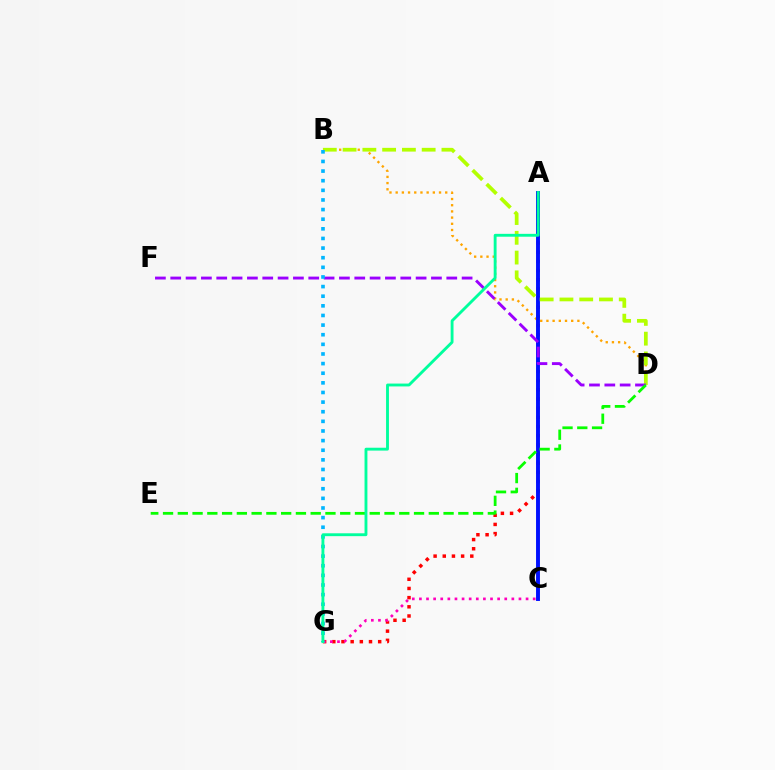{('A', 'G'): [{'color': '#ff0000', 'line_style': 'dotted', 'thickness': 2.49}, {'color': '#00ff9d', 'line_style': 'solid', 'thickness': 2.06}], ('B', 'D'): [{'color': '#ffa500', 'line_style': 'dotted', 'thickness': 1.68}, {'color': '#b3ff00', 'line_style': 'dashed', 'thickness': 2.69}], ('A', 'C'): [{'color': '#0010ff', 'line_style': 'solid', 'thickness': 2.81}], ('C', 'G'): [{'color': '#ff00bd', 'line_style': 'dotted', 'thickness': 1.93}], ('D', 'F'): [{'color': '#9b00ff', 'line_style': 'dashed', 'thickness': 2.08}], ('B', 'G'): [{'color': '#00b5ff', 'line_style': 'dotted', 'thickness': 2.62}], ('D', 'E'): [{'color': '#08ff00', 'line_style': 'dashed', 'thickness': 2.01}]}